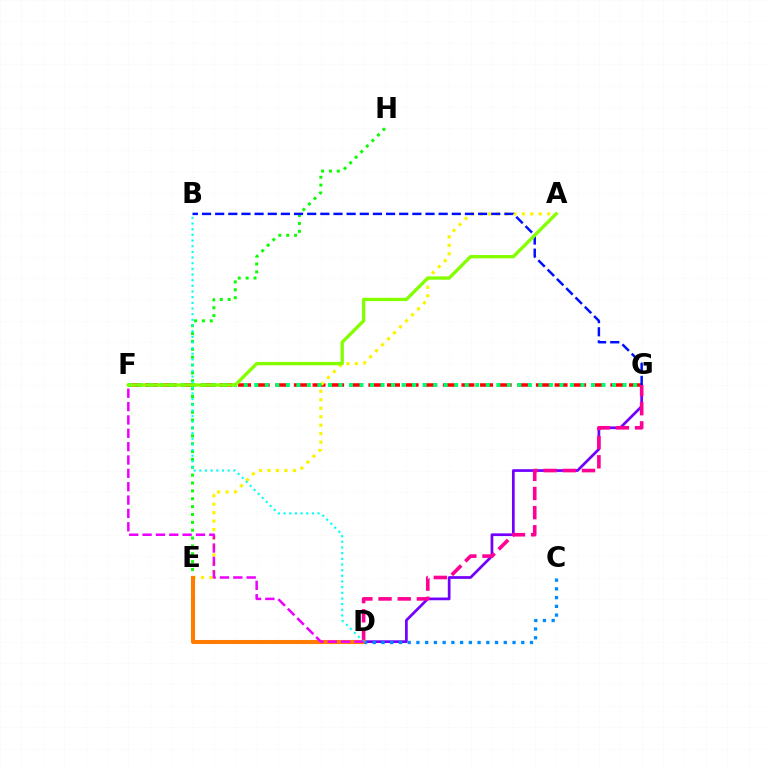{('D', 'G'): [{'color': '#7200ff', 'line_style': 'solid', 'thickness': 1.96}, {'color': '#ff0094', 'line_style': 'dashed', 'thickness': 2.6}], ('E', 'H'): [{'color': '#08ff00', 'line_style': 'dotted', 'thickness': 2.14}], ('F', 'G'): [{'color': '#ff0000', 'line_style': 'dashed', 'thickness': 2.53}, {'color': '#00ff74', 'line_style': 'dotted', 'thickness': 2.86}], ('A', 'E'): [{'color': '#fcf500', 'line_style': 'dotted', 'thickness': 2.3}], ('D', 'E'): [{'color': '#ff7c00', 'line_style': 'solid', 'thickness': 2.91}], ('B', 'D'): [{'color': '#00fff6', 'line_style': 'dotted', 'thickness': 1.54}], ('D', 'F'): [{'color': '#ee00ff', 'line_style': 'dashed', 'thickness': 1.81}], ('B', 'G'): [{'color': '#0010ff', 'line_style': 'dashed', 'thickness': 1.79}], ('A', 'F'): [{'color': '#84ff00', 'line_style': 'solid', 'thickness': 2.4}], ('C', 'D'): [{'color': '#008cff', 'line_style': 'dotted', 'thickness': 2.37}]}